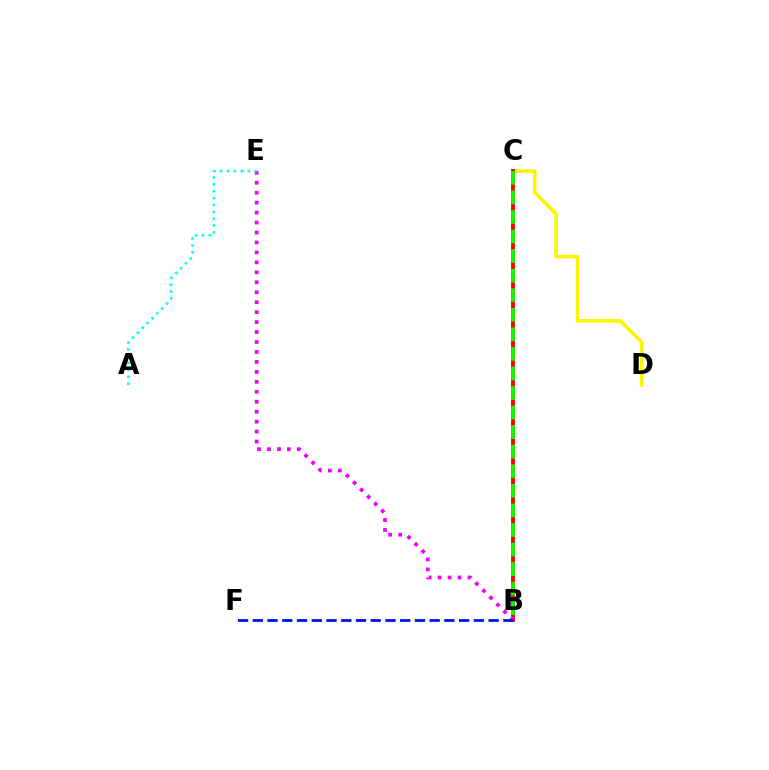{('C', 'D'): [{'color': '#fcf500', 'line_style': 'solid', 'thickness': 2.57}], ('B', 'C'): [{'color': '#ff0000', 'line_style': 'solid', 'thickness': 2.81}, {'color': '#08ff00', 'line_style': 'dashed', 'thickness': 2.66}], ('B', 'E'): [{'color': '#ee00ff', 'line_style': 'dotted', 'thickness': 2.7}], ('A', 'E'): [{'color': '#00fff6', 'line_style': 'dotted', 'thickness': 1.87}], ('B', 'F'): [{'color': '#0010ff', 'line_style': 'dashed', 'thickness': 2.0}]}